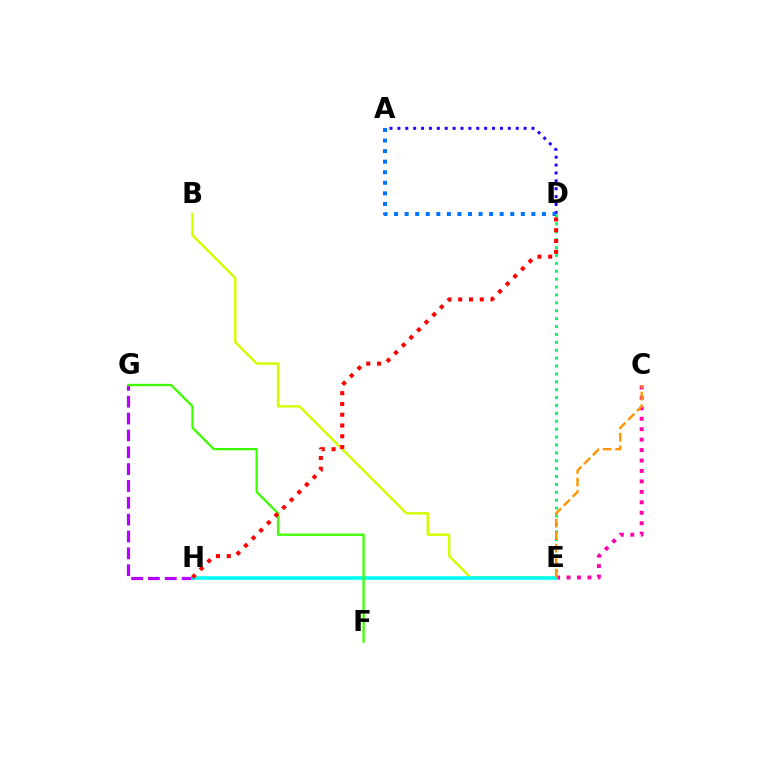{('B', 'E'): [{'color': '#d1ff00', 'line_style': 'solid', 'thickness': 1.75}], ('A', 'D'): [{'color': '#2500ff', 'line_style': 'dotted', 'thickness': 2.14}, {'color': '#0074ff', 'line_style': 'dotted', 'thickness': 2.87}], ('G', 'H'): [{'color': '#b900ff', 'line_style': 'dashed', 'thickness': 2.29}], ('D', 'E'): [{'color': '#00ff5c', 'line_style': 'dotted', 'thickness': 2.15}], ('C', 'E'): [{'color': '#ff00ac', 'line_style': 'dotted', 'thickness': 2.84}, {'color': '#ff9400', 'line_style': 'dashed', 'thickness': 1.7}], ('E', 'H'): [{'color': '#00fff6', 'line_style': 'solid', 'thickness': 2.58}], ('F', 'G'): [{'color': '#3dff00', 'line_style': 'solid', 'thickness': 1.65}], ('D', 'H'): [{'color': '#ff0000', 'line_style': 'dotted', 'thickness': 2.93}]}